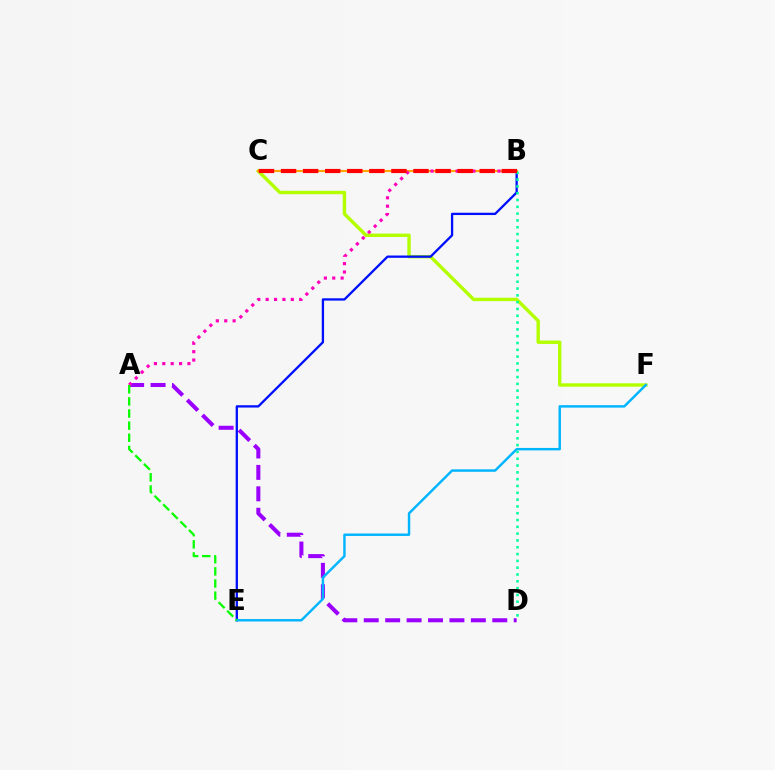{('C', 'F'): [{'color': '#b3ff00', 'line_style': 'solid', 'thickness': 2.46}], ('A', 'D'): [{'color': '#9b00ff', 'line_style': 'dashed', 'thickness': 2.91}], ('B', 'E'): [{'color': '#0010ff', 'line_style': 'solid', 'thickness': 1.66}], ('B', 'C'): [{'color': '#ffa500', 'line_style': 'solid', 'thickness': 1.56}, {'color': '#ff0000', 'line_style': 'dashed', 'thickness': 3.0}], ('A', 'B'): [{'color': '#ff00bd', 'line_style': 'dotted', 'thickness': 2.28}], ('E', 'F'): [{'color': '#00b5ff', 'line_style': 'solid', 'thickness': 1.76}], ('A', 'E'): [{'color': '#08ff00', 'line_style': 'dashed', 'thickness': 1.65}], ('B', 'D'): [{'color': '#00ff9d', 'line_style': 'dotted', 'thickness': 1.85}]}